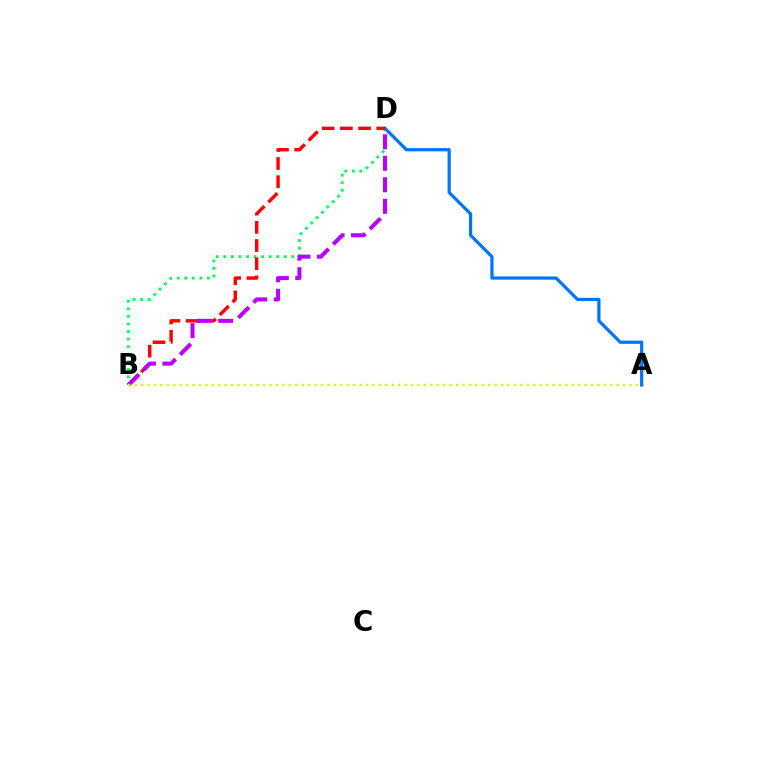{('B', 'D'): [{'color': '#00ff5c', 'line_style': 'dotted', 'thickness': 2.05}, {'color': '#ff0000', 'line_style': 'dashed', 'thickness': 2.47}, {'color': '#b900ff', 'line_style': 'dashed', 'thickness': 2.92}], ('A', 'D'): [{'color': '#0074ff', 'line_style': 'solid', 'thickness': 2.32}], ('A', 'B'): [{'color': '#d1ff00', 'line_style': 'dotted', 'thickness': 1.75}]}